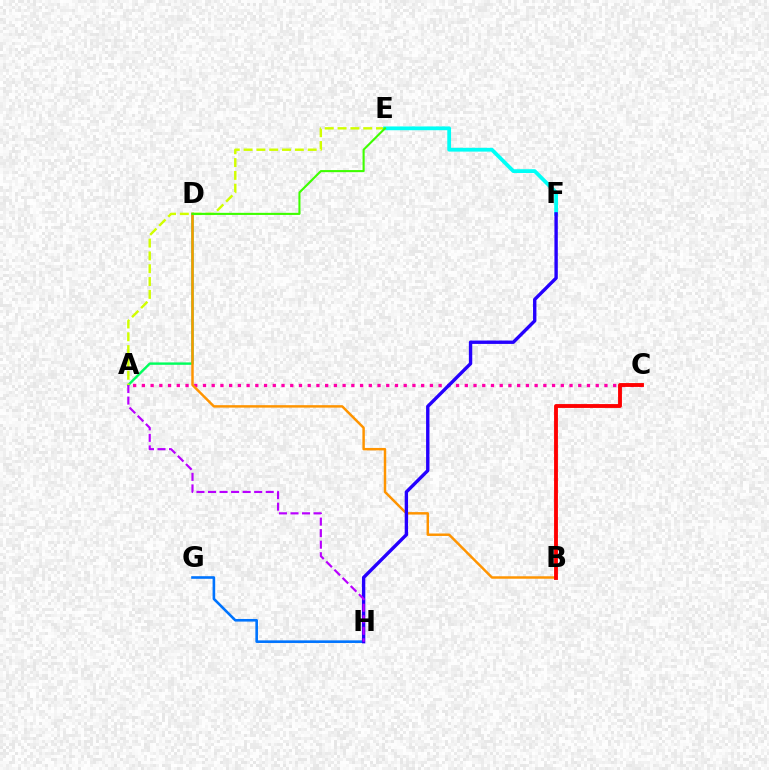{('G', 'H'): [{'color': '#0074ff', 'line_style': 'solid', 'thickness': 1.88}], ('A', 'C'): [{'color': '#ff00ac', 'line_style': 'dotted', 'thickness': 2.37}], ('A', 'D'): [{'color': '#00ff5c', 'line_style': 'solid', 'thickness': 1.73}], ('A', 'E'): [{'color': '#d1ff00', 'line_style': 'dashed', 'thickness': 1.74}], ('E', 'F'): [{'color': '#00fff6', 'line_style': 'solid', 'thickness': 2.71}], ('B', 'D'): [{'color': '#ff9400', 'line_style': 'solid', 'thickness': 1.77}], ('F', 'H'): [{'color': '#2500ff', 'line_style': 'solid', 'thickness': 2.44}], ('D', 'E'): [{'color': '#3dff00', 'line_style': 'solid', 'thickness': 1.52}], ('B', 'C'): [{'color': '#ff0000', 'line_style': 'solid', 'thickness': 2.78}], ('A', 'H'): [{'color': '#b900ff', 'line_style': 'dashed', 'thickness': 1.57}]}